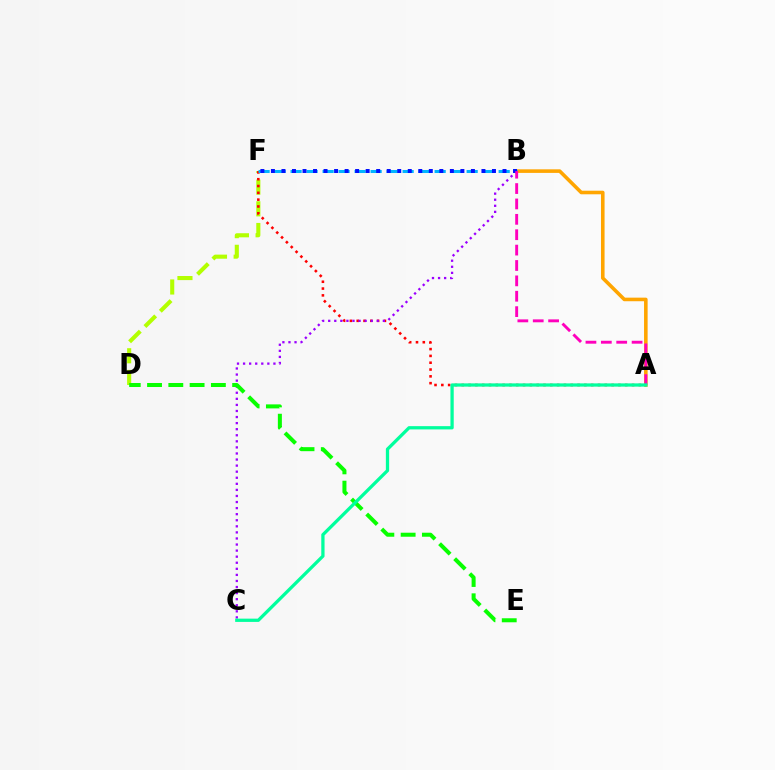{('D', 'F'): [{'color': '#b3ff00', 'line_style': 'dashed', 'thickness': 2.94}], ('A', 'B'): [{'color': '#ffa500', 'line_style': 'solid', 'thickness': 2.58}, {'color': '#ff00bd', 'line_style': 'dashed', 'thickness': 2.09}], ('A', 'F'): [{'color': '#ff0000', 'line_style': 'dotted', 'thickness': 1.85}], ('B', 'C'): [{'color': '#9b00ff', 'line_style': 'dotted', 'thickness': 1.65}], ('B', 'F'): [{'color': '#00b5ff', 'line_style': 'dashed', 'thickness': 2.17}, {'color': '#0010ff', 'line_style': 'dotted', 'thickness': 2.86}], ('D', 'E'): [{'color': '#08ff00', 'line_style': 'dashed', 'thickness': 2.89}], ('A', 'C'): [{'color': '#00ff9d', 'line_style': 'solid', 'thickness': 2.35}]}